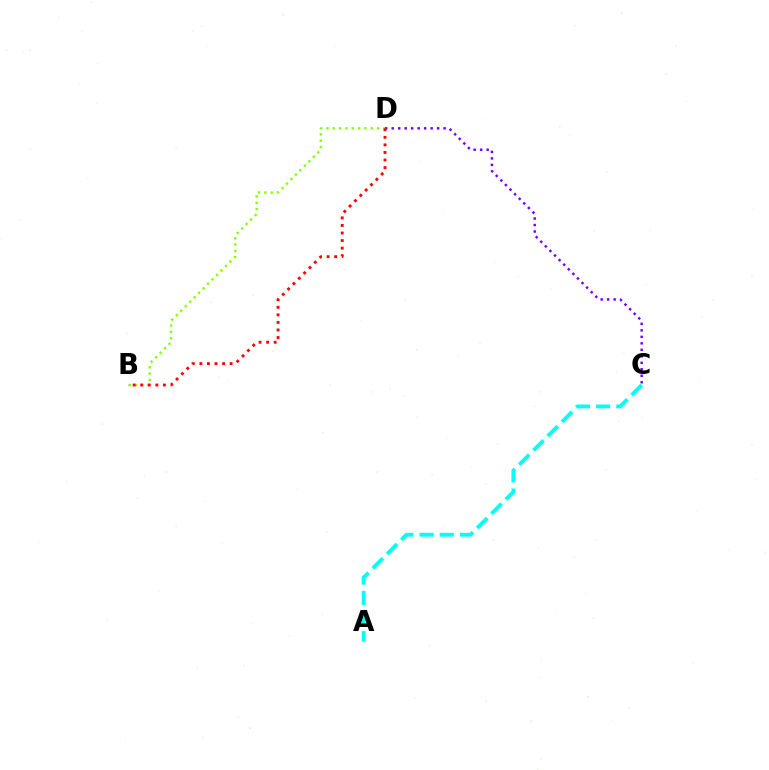{('B', 'D'): [{'color': '#84ff00', 'line_style': 'dotted', 'thickness': 1.72}, {'color': '#ff0000', 'line_style': 'dotted', 'thickness': 2.05}], ('C', 'D'): [{'color': '#7200ff', 'line_style': 'dotted', 'thickness': 1.76}], ('A', 'C'): [{'color': '#00fff6', 'line_style': 'dashed', 'thickness': 2.74}]}